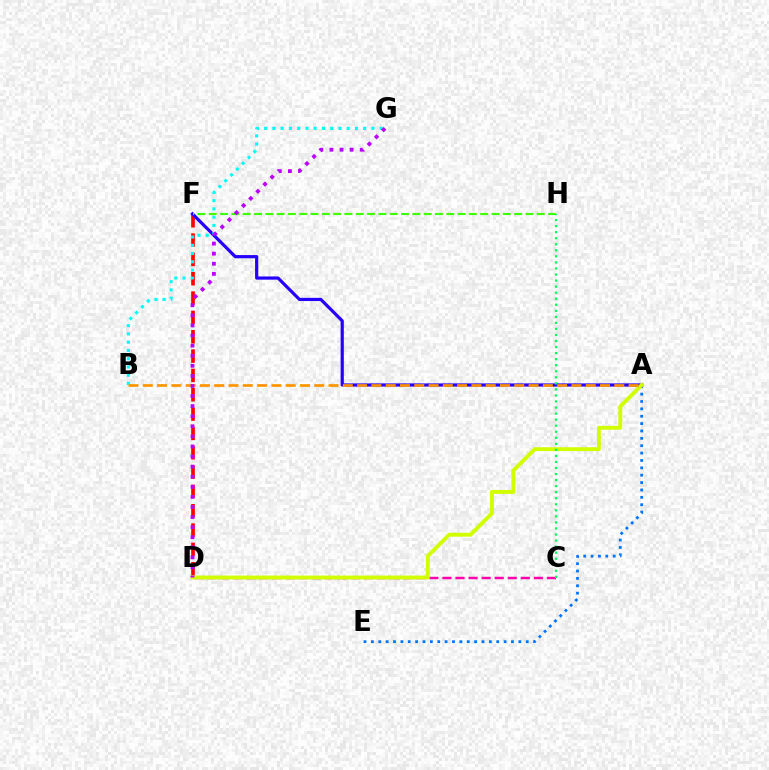{('C', 'D'): [{'color': '#ff00ac', 'line_style': 'dashed', 'thickness': 1.77}], ('D', 'F'): [{'color': '#ff0000', 'line_style': 'dashed', 'thickness': 2.63}], ('A', 'E'): [{'color': '#0074ff', 'line_style': 'dotted', 'thickness': 2.0}], ('A', 'F'): [{'color': '#2500ff', 'line_style': 'solid', 'thickness': 2.3}], ('B', 'G'): [{'color': '#00fff6', 'line_style': 'dotted', 'thickness': 2.24}], ('F', 'H'): [{'color': '#3dff00', 'line_style': 'dashed', 'thickness': 1.54}], ('A', 'D'): [{'color': '#d1ff00', 'line_style': 'solid', 'thickness': 2.79}], ('C', 'H'): [{'color': '#00ff5c', 'line_style': 'dotted', 'thickness': 1.64}], ('A', 'B'): [{'color': '#ff9400', 'line_style': 'dashed', 'thickness': 1.94}], ('D', 'G'): [{'color': '#b900ff', 'line_style': 'dotted', 'thickness': 2.74}]}